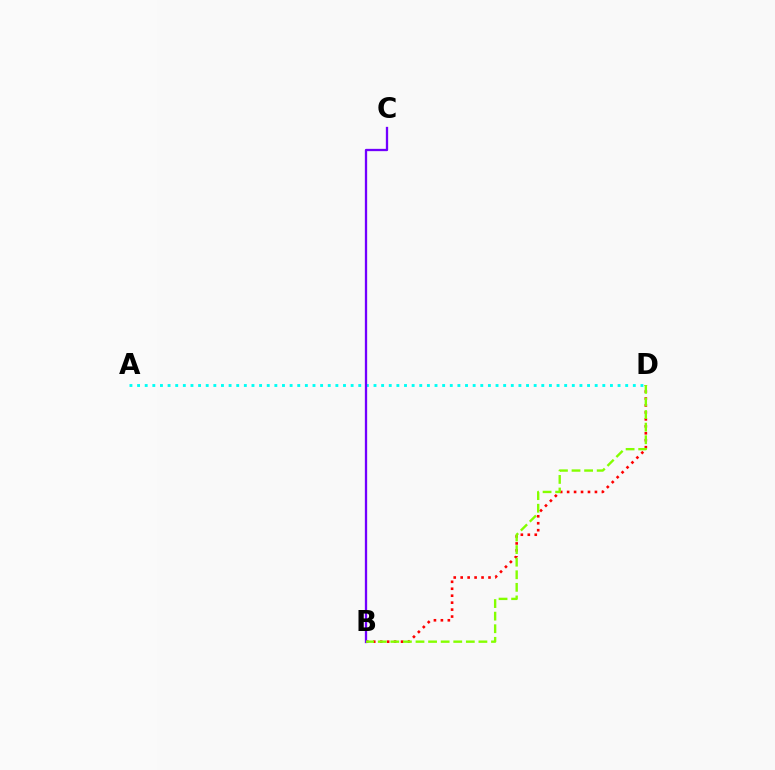{('B', 'D'): [{'color': '#ff0000', 'line_style': 'dotted', 'thickness': 1.89}, {'color': '#84ff00', 'line_style': 'dashed', 'thickness': 1.71}], ('A', 'D'): [{'color': '#00fff6', 'line_style': 'dotted', 'thickness': 2.07}], ('B', 'C'): [{'color': '#7200ff', 'line_style': 'solid', 'thickness': 1.65}]}